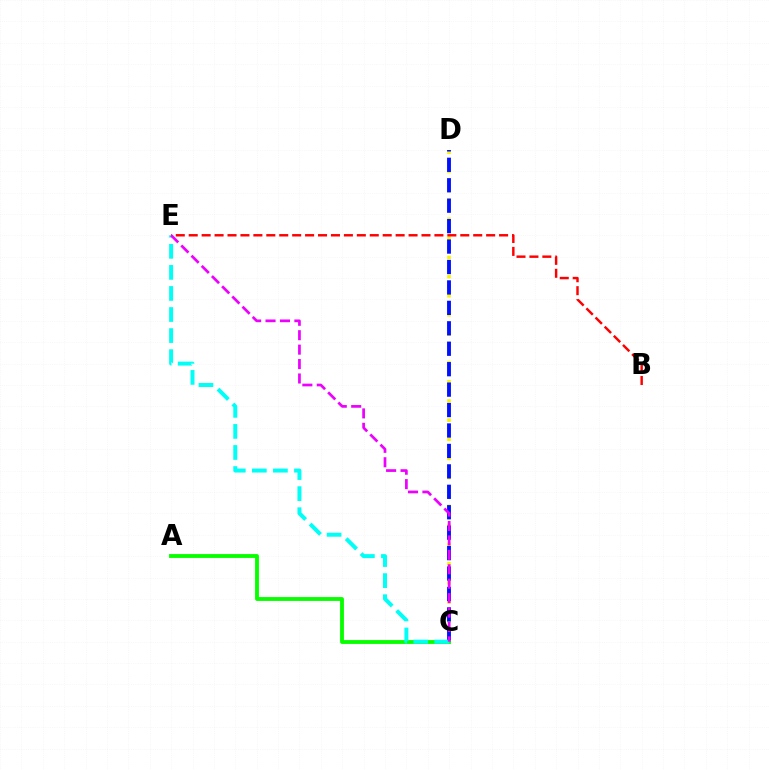{('C', 'D'): [{'color': '#fcf500', 'line_style': 'dotted', 'thickness': 2.6}, {'color': '#0010ff', 'line_style': 'dashed', 'thickness': 2.78}], ('B', 'E'): [{'color': '#ff0000', 'line_style': 'dashed', 'thickness': 1.76}], ('A', 'C'): [{'color': '#08ff00', 'line_style': 'solid', 'thickness': 2.78}], ('C', 'E'): [{'color': '#00fff6', 'line_style': 'dashed', 'thickness': 2.86}, {'color': '#ee00ff', 'line_style': 'dashed', 'thickness': 1.96}]}